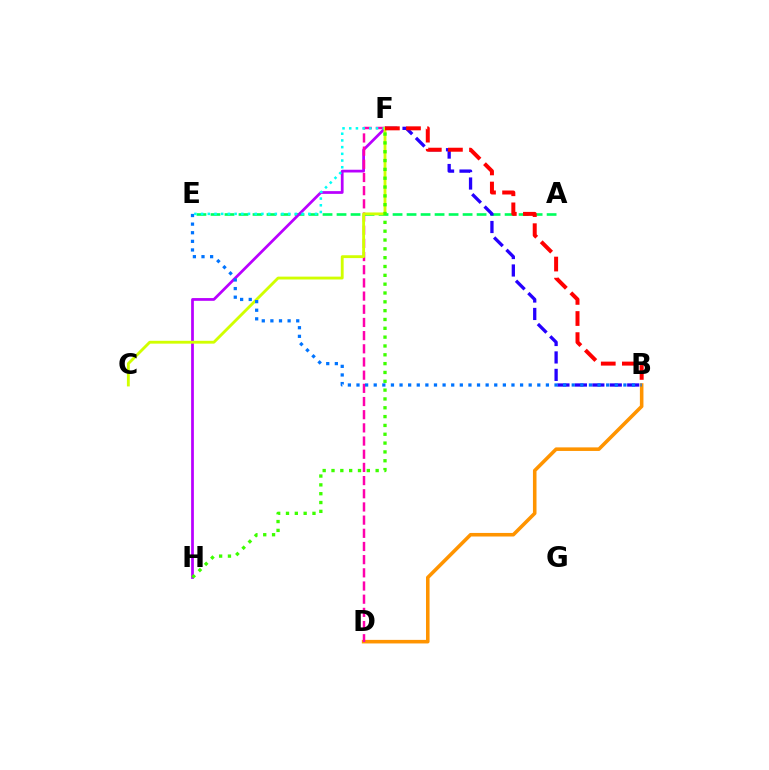{('A', 'E'): [{'color': '#00ff5c', 'line_style': 'dashed', 'thickness': 1.9}], ('B', 'F'): [{'color': '#2500ff', 'line_style': 'dashed', 'thickness': 2.37}, {'color': '#ff0000', 'line_style': 'dashed', 'thickness': 2.87}], ('B', 'D'): [{'color': '#ff9400', 'line_style': 'solid', 'thickness': 2.57}], ('F', 'H'): [{'color': '#b900ff', 'line_style': 'solid', 'thickness': 1.97}, {'color': '#3dff00', 'line_style': 'dotted', 'thickness': 2.4}], ('D', 'F'): [{'color': '#ff00ac', 'line_style': 'dashed', 'thickness': 1.79}], ('E', 'F'): [{'color': '#00fff6', 'line_style': 'dotted', 'thickness': 1.82}], ('C', 'F'): [{'color': '#d1ff00', 'line_style': 'solid', 'thickness': 2.05}], ('B', 'E'): [{'color': '#0074ff', 'line_style': 'dotted', 'thickness': 2.34}]}